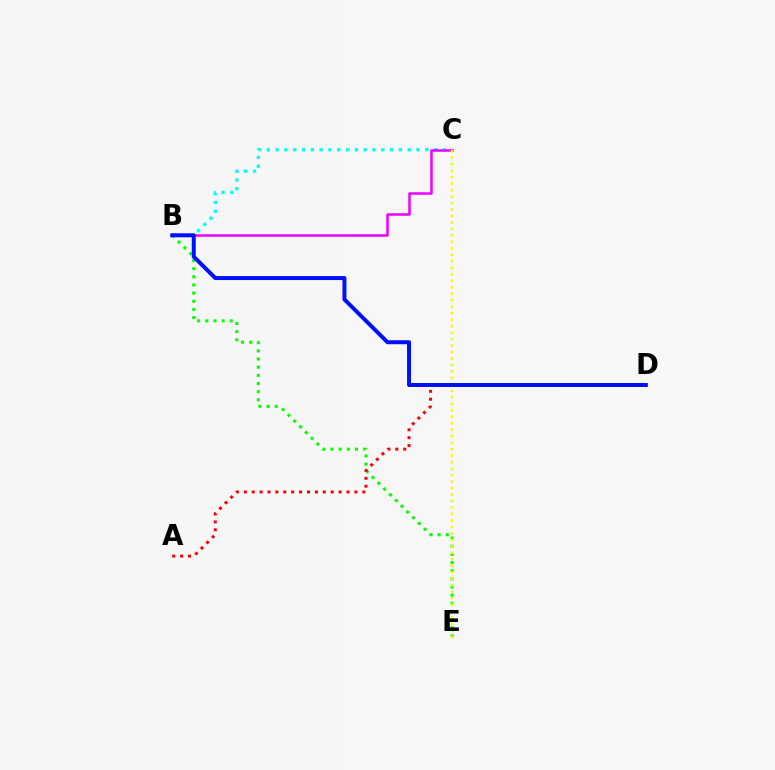{('B', 'C'): [{'color': '#00fff6', 'line_style': 'dotted', 'thickness': 2.39}, {'color': '#ee00ff', 'line_style': 'solid', 'thickness': 1.82}], ('B', 'E'): [{'color': '#08ff00', 'line_style': 'dotted', 'thickness': 2.22}], ('A', 'D'): [{'color': '#ff0000', 'line_style': 'dotted', 'thickness': 2.15}], ('C', 'E'): [{'color': '#fcf500', 'line_style': 'dotted', 'thickness': 1.76}], ('B', 'D'): [{'color': '#0010ff', 'line_style': 'solid', 'thickness': 2.87}]}